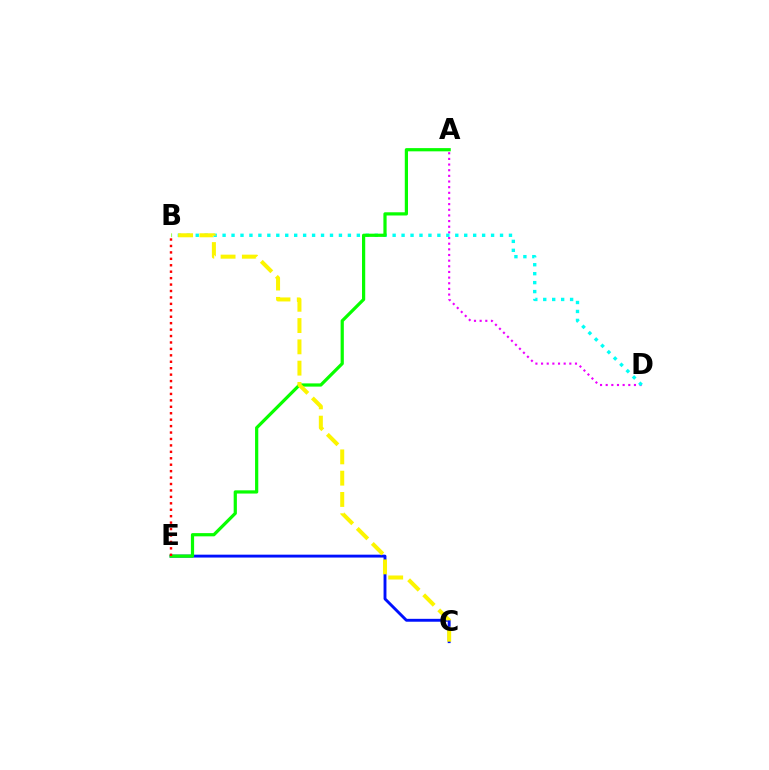{('A', 'D'): [{'color': '#ee00ff', 'line_style': 'dotted', 'thickness': 1.54}], ('B', 'D'): [{'color': '#00fff6', 'line_style': 'dotted', 'thickness': 2.43}], ('C', 'E'): [{'color': '#0010ff', 'line_style': 'solid', 'thickness': 2.08}], ('A', 'E'): [{'color': '#08ff00', 'line_style': 'solid', 'thickness': 2.32}], ('B', 'E'): [{'color': '#ff0000', 'line_style': 'dotted', 'thickness': 1.75}], ('B', 'C'): [{'color': '#fcf500', 'line_style': 'dashed', 'thickness': 2.89}]}